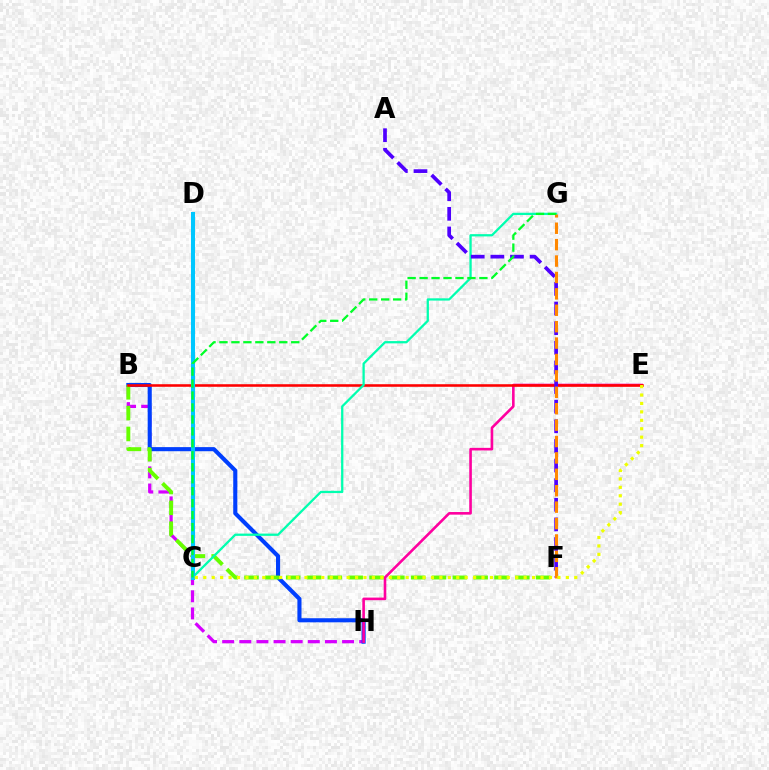{('B', 'H'): [{'color': '#d600ff', 'line_style': 'dashed', 'thickness': 2.33}, {'color': '#003fff', 'line_style': 'solid', 'thickness': 2.95}], ('B', 'F'): [{'color': '#66ff00', 'line_style': 'dashed', 'thickness': 2.83}], ('E', 'H'): [{'color': '#ff00a0', 'line_style': 'solid', 'thickness': 1.88}], ('B', 'E'): [{'color': '#ff0000', 'line_style': 'solid', 'thickness': 1.85}], ('C', 'G'): [{'color': '#00ffaf', 'line_style': 'solid', 'thickness': 1.64}, {'color': '#00ff27', 'line_style': 'dashed', 'thickness': 1.62}], ('C', 'D'): [{'color': '#00c7ff', 'line_style': 'solid', 'thickness': 2.92}], ('A', 'F'): [{'color': '#4f00ff', 'line_style': 'dashed', 'thickness': 2.67}], ('F', 'G'): [{'color': '#ff8800', 'line_style': 'dashed', 'thickness': 2.23}], ('C', 'E'): [{'color': '#eeff00', 'line_style': 'dotted', 'thickness': 2.29}]}